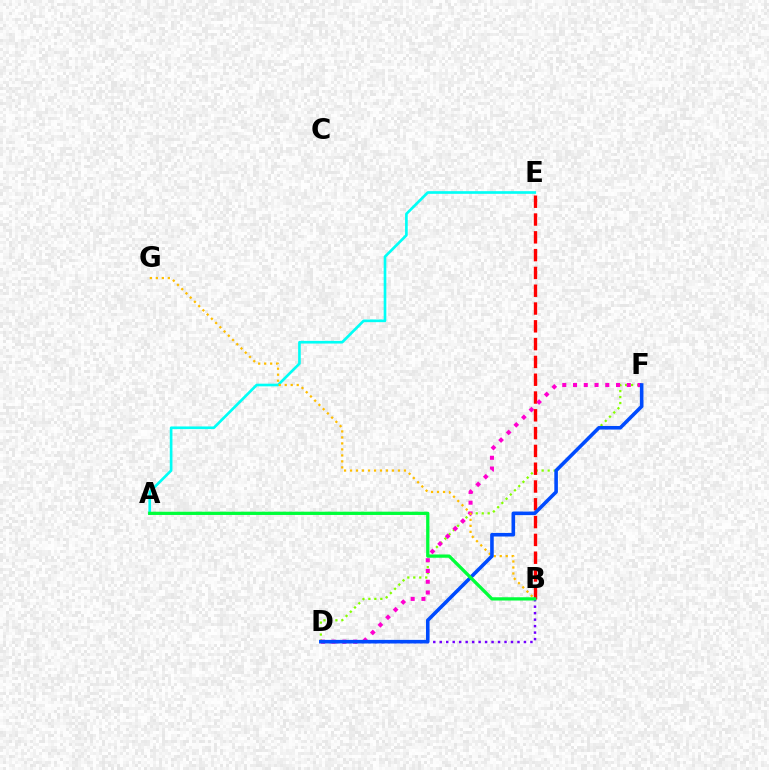{('A', 'E'): [{'color': '#00fff6', 'line_style': 'solid', 'thickness': 1.91}], ('D', 'F'): [{'color': '#84ff00', 'line_style': 'dotted', 'thickness': 1.62}, {'color': '#ff00cf', 'line_style': 'dotted', 'thickness': 2.92}, {'color': '#004bff', 'line_style': 'solid', 'thickness': 2.58}], ('B', 'D'): [{'color': '#7200ff', 'line_style': 'dotted', 'thickness': 1.76}], ('B', 'E'): [{'color': '#ff0000', 'line_style': 'dashed', 'thickness': 2.42}], ('B', 'G'): [{'color': '#ffbd00', 'line_style': 'dotted', 'thickness': 1.63}], ('A', 'B'): [{'color': '#00ff39', 'line_style': 'solid', 'thickness': 2.35}]}